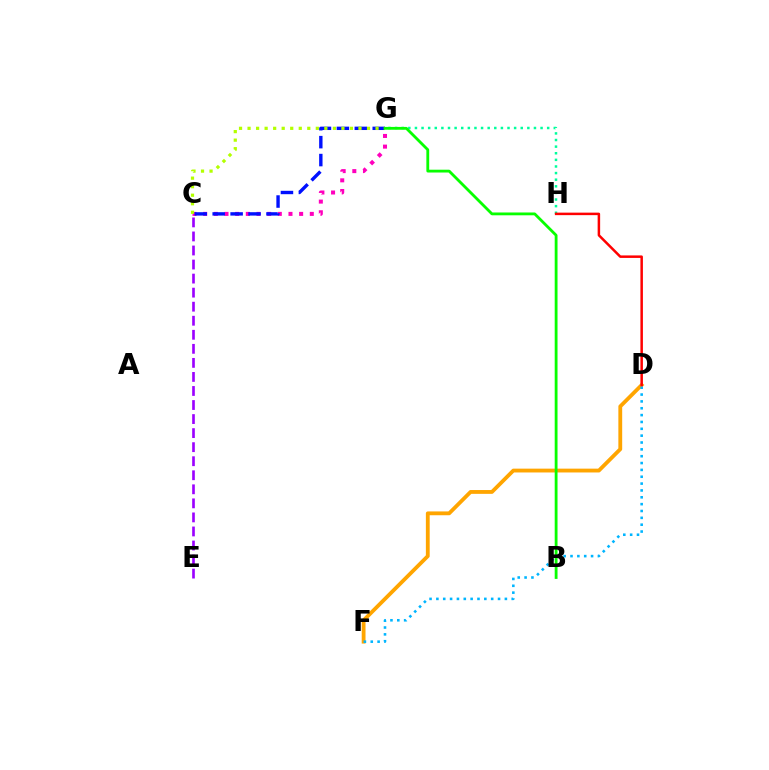{('C', 'G'): [{'color': '#ff00bd', 'line_style': 'dotted', 'thickness': 2.9}, {'color': '#0010ff', 'line_style': 'dashed', 'thickness': 2.44}, {'color': '#b3ff00', 'line_style': 'dotted', 'thickness': 2.32}], ('G', 'H'): [{'color': '#00ff9d', 'line_style': 'dotted', 'thickness': 1.8}], ('D', 'F'): [{'color': '#ffa500', 'line_style': 'solid', 'thickness': 2.75}, {'color': '#00b5ff', 'line_style': 'dotted', 'thickness': 1.86}], ('B', 'G'): [{'color': '#08ff00', 'line_style': 'solid', 'thickness': 2.03}], ('C', 'E'): [{'color': '#9b00ff', 'line_style': 'dashed', 'thickness': 1.91}], ('D', 'H'): [{'color': '#ff0000', 'line_style': 'solid', 'thickness': 1.8}]}